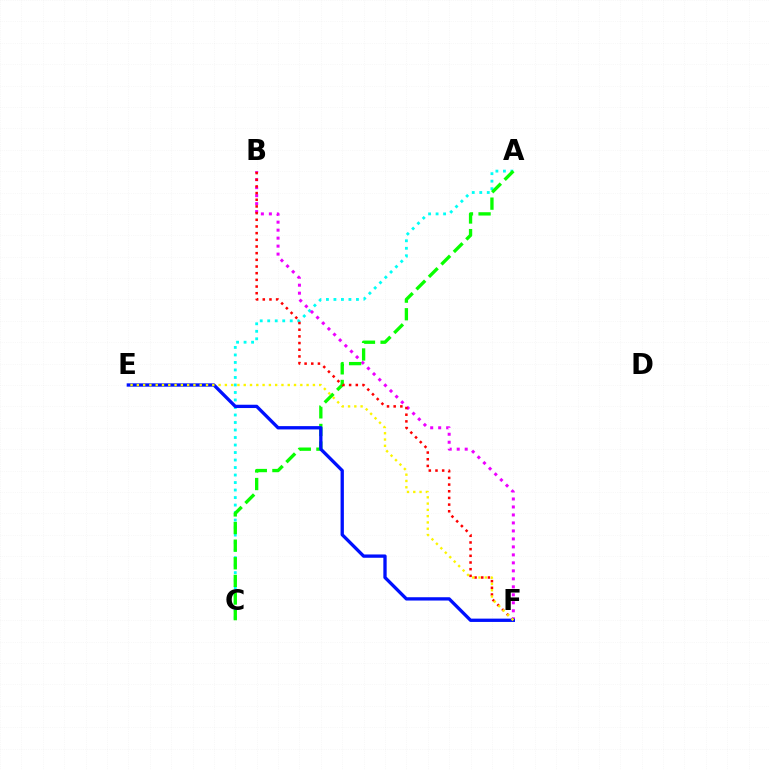{('A', 'C'): [{'color': '#00fff6', 'line_style': 'dotted', 'thickness': 2.04}, {'color': '#08ff00', 'line_style': 'dashed', 'thickness': 2.39}], ('B', 'F'): [{'color': '#ee00ff', 'line_style': 'dotted', 'thickness': 2.17}, {'color': '#ff0000', 'line_style': 'dotted', 'thickness': 1.81}], ('E', 'F'): [{'color': '#0010ff', 'line_style': 'solid', 'thickness': 2.38}, {'color': '#fcf500', 'line_style': 'dotted', 'thickness': 1.71}]}